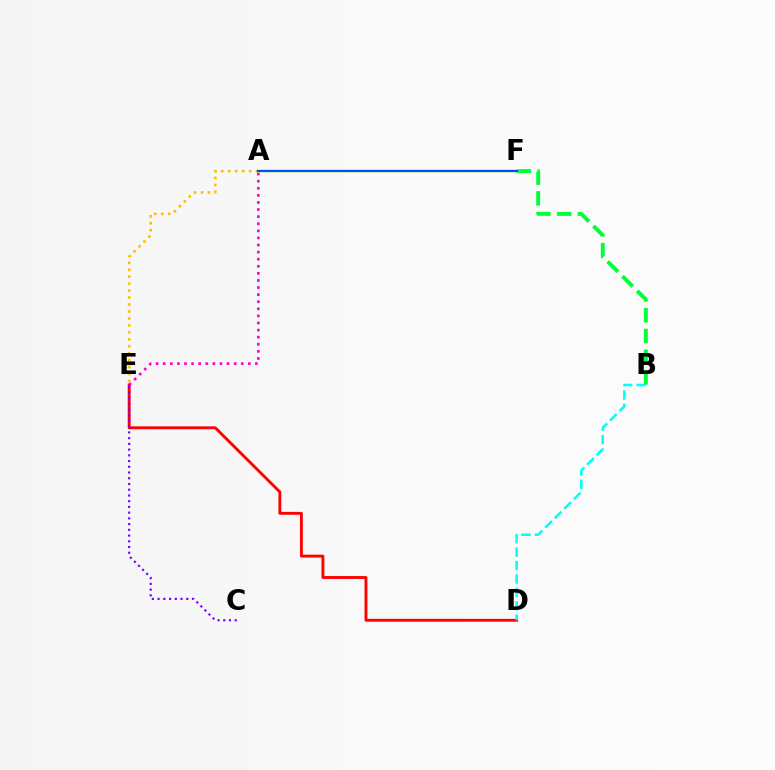{('A', 'E'): [{'color': '#ffbd00', 'line_style': 'dotted', 'thickness': 1.89}, {'color': '#ff00cf', 'line_style': 'dotted', 'thickness': 1.93}], ('B', 'F'): [{'color': '#00ff39', 'line_style': 'dashed', 'thickness': 2.82}], ('A', 'F'): [{'color': '#84ff00', 'line_style': 'solid', 'thickness': 1.77}, {'color': '#004bff', 'line_style': 'solid', 'thickness': 1.54}], ('D', 'E'): [{'color': '#ff0000', 'line_style': 'solid', 'thickness': 2.07}], ('C', 'E'): [{'color': '#7200ff', 'line_style': 'dotted', 'thickness': 1.56}], ('B', 'D'): [{'color': '#00fff6', 'line_style': 'dashed', 'thickness': 1.82}]}